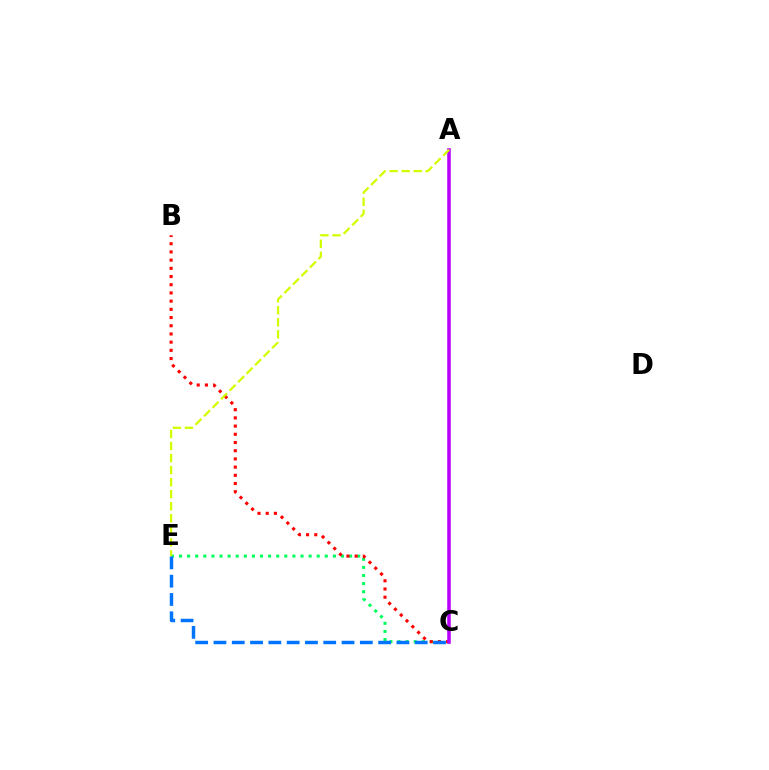{('C', 'E'): [{'color': '#00ff5c', 'line_style': 'dotted', 'thickness': 2.2}, {'color': '#0074ff', 'line_style': 'dashed', 'thickness': 2.49}], ('B', 'C'): [{'color': '#ff0000', 'line_style': 'dotted', 'thickness': 2.23}], ('A', 'C'): [{'color': '#b900ff', 'line_style': 'solid', 'thickness': 2.56}], ('A', 'E'): [{'color': '#d1ff00', 'line_style': 'dashed', 'thickness': 1.64}]}